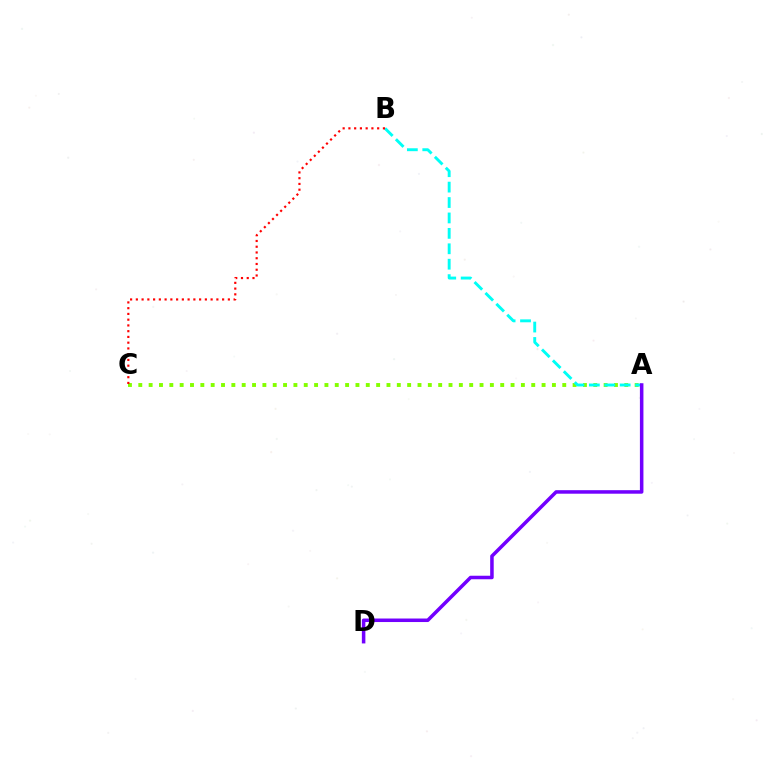{('A', 'C'): [{'color': '#84ff00', 'line_style': 'dotted', 'thickness': 2.81}], ('A', 'B'): [{'color': '#00fff6', 'line_style': 'dashed', 'thickness': 2.09}], ('A', 'D'): [{'color': '#7200ff', 'line_style': 'solid', 'thickness': 2.54}], ('B', 'C'): [{'color': '#ff0000', 'line_style': 'dotted', 'thickness': 1.56}]}